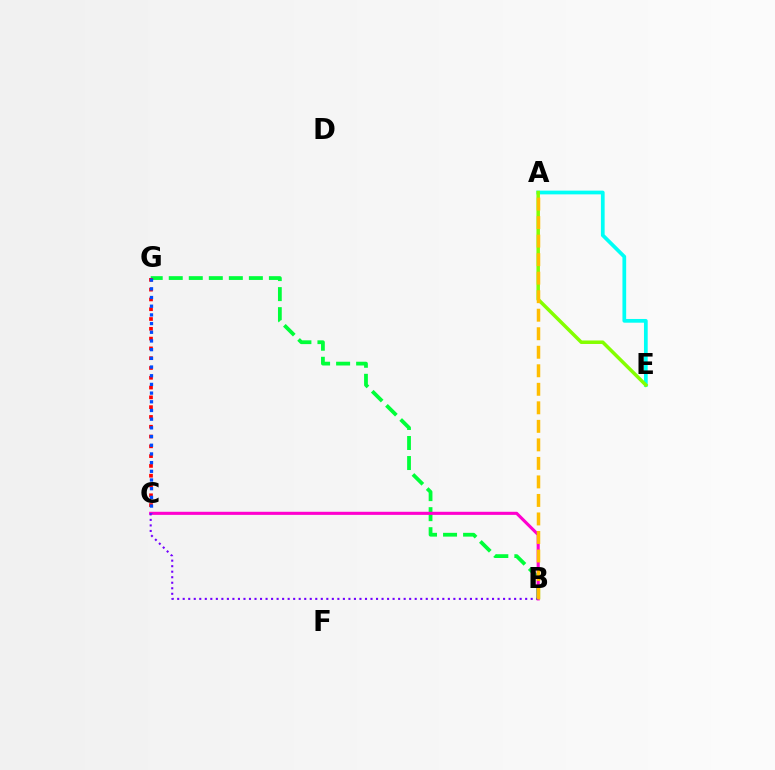{('B', 'G'): [{'color': '#00ff39', 'line_style': 'dashed', 'thickness': 2.72}], ('B', 'C'): [{'color': '#ff00cf', 'line_style': 'solid', 'thickness': 2.23}, {'color': '#7200ff', 'line_style': 'dotted', 'thickness': 1.5}], ('A', 'E'): [{'color': '#00fff6', 'line_style': 'solid', 'thickness': 2.68}, {'color': '#84ff00', 'line_style': 'solid', 'thickness': 2.52}], ('C', 'G'): [{'color': '#ff0000', 'line_style': 'dotted', 'thickness': 2.66}, {'color': '#004bff', 'line_style': 'dotted', 'thickness': 2.36}], ('A', 'B'): [{'color': '#ffbd00', 'line_style': 'dashed', 'thickness': 2.52}]}